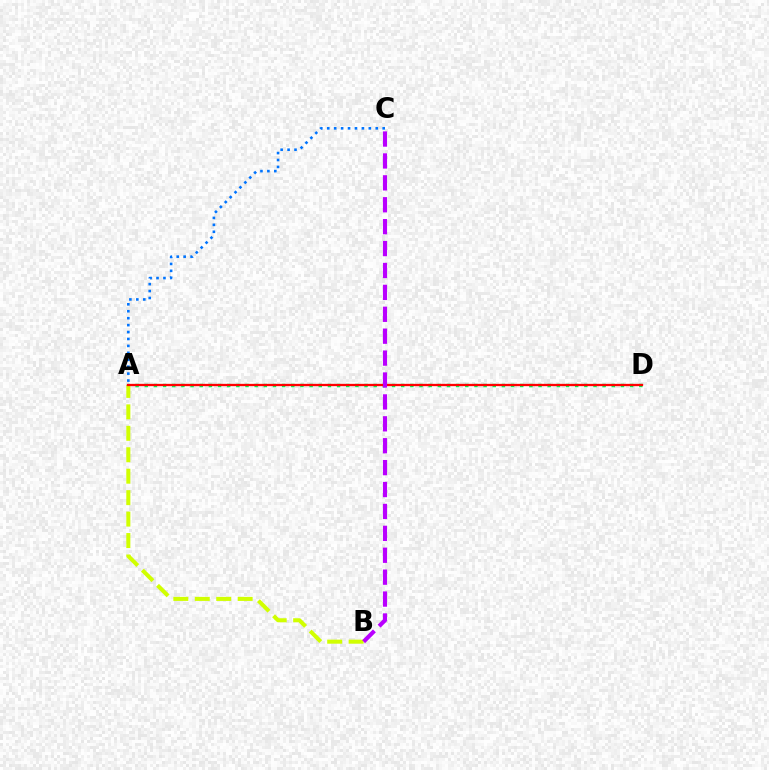{('A', 'C'): [{'color': '#0074ff', 'line_style': 'dotted', 'thickness': 1.88}], ('A', 'D'): [{'color': '#00ff5c', 'line_style': 'dotted', 'thickness': 2.49}, {'color': '#ff0000', 'line_style': 'solid', 'thickness': 1.66}], ('A', 'B'): [{'color': '#d1ff00', 'line_style': 'dashed', 'thickness': 2.91}], ('B', 'C'): [{'color': '#b900ff', 'line_style': 'dashed', 'thickness': 2.98}]}